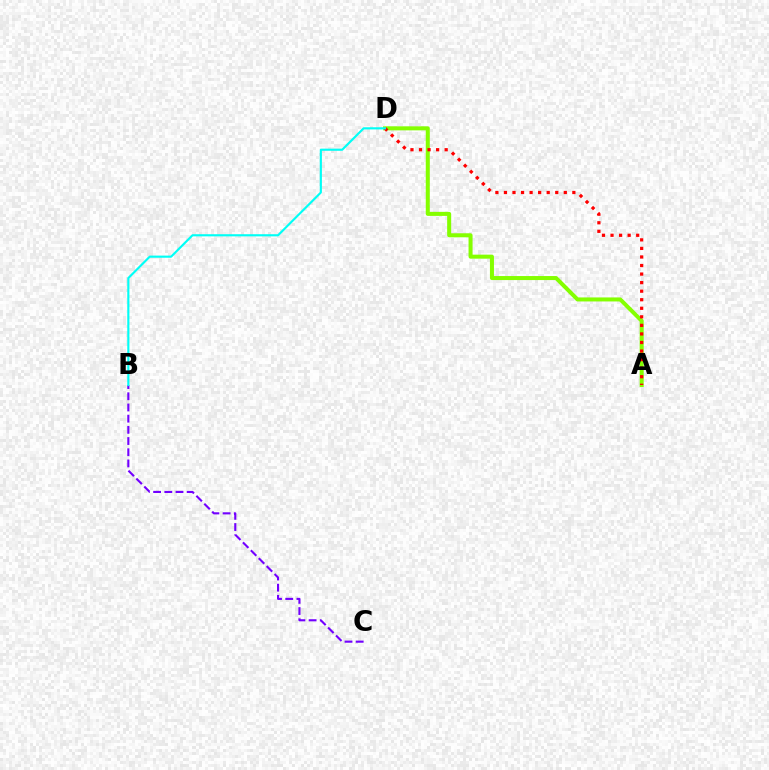{('A', 'D'): [{'color': '#84ff00', 'line_style': 'solid', 'thickness': 2.89}, {'color': '#ff0000', 'line_style': 'dotted', 'thickness': 2.32}], ('B', 'C'): [{'color': '#7200ff', 'line_style': 'dashed', 'thickness': 1.52}], ('B', 'D'): [{'color': '#00fff6', 'line_style': 'solid', 'thickness': 1.54}]}